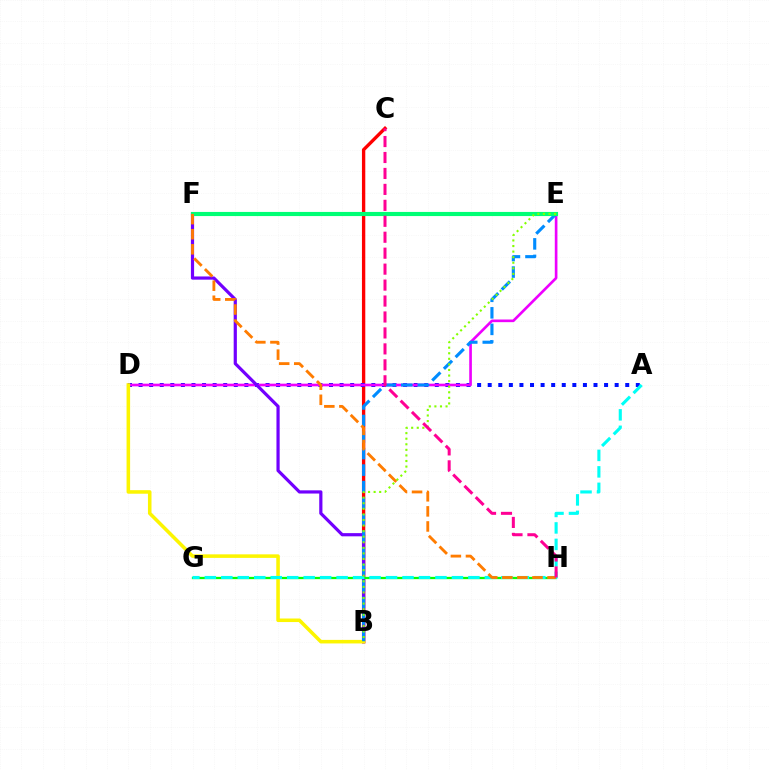{('B', 'C'): [{'color': '#ff0000', 'line_style': 'solid', 'thickness': 2.4}], ('A', 'D'): [{'color': '#0010ff', 'line_style': 'dotted', 'thickness': 2.87}], ('D', 'E'): [{'color': '#ee00ff', 'line_style': 'solid', 'thickness': 1.91}], ('B', 'F'): [{'color': '#7200ff', 'line_style': 'solid', 'thickness': 2.3}], ('G', 'H'): [{'color': '#08ff00', 'line_style': 'solid', 'thickness': 1.64}], ('B', 'D'): [{'color': '#fcf500', 'line_style': 'solid', 'thickness': 2.55}], ('B', 'E'): [{'color': '#008cff', 'line_style': 'dashed', 'thickness': 2.25}, {'color': '#84ff00', 'line_style': 'dotted', 'thickness': 1.51}], ('E', 'F'): [{'color': '#00ff74', 'line_style': 'solid', 'thickness': 2.98}], ('A', 'G'): [{'color': '#00fff6', 'line_style': 'dashed', 'thickness': 2.24}], ('F', 'H'): [{'color': '#ff7c00', 'line_style': 'dashed', 'thickness': 2.05}], ('C', 'H'): [{'color': '#ff0094', 'line_style': 'dashed', 'thickness': 2.17}]}